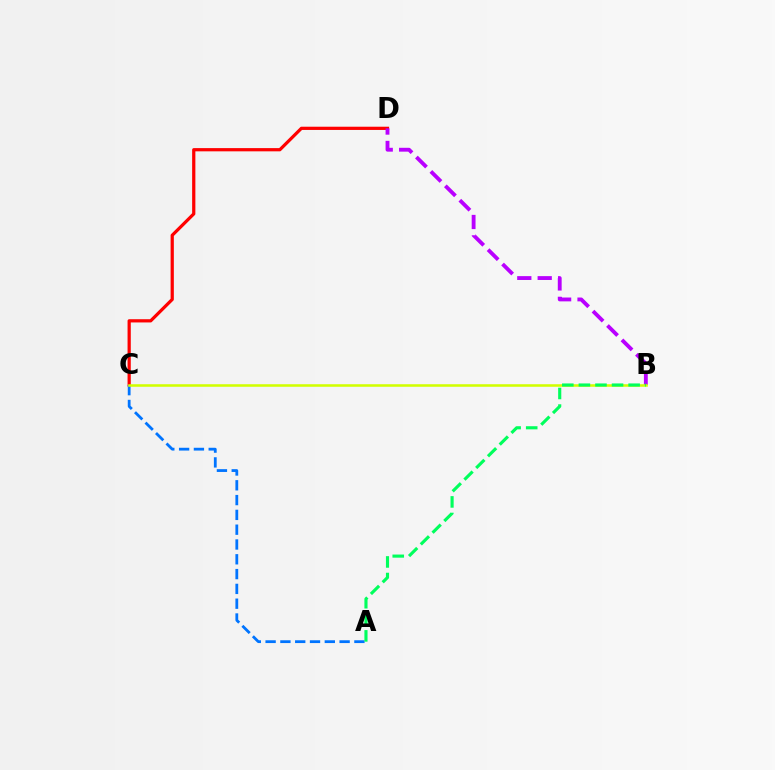{('C', 'D'): [{'color': '#ff0000', 'line_style': 'solid', 'thickness': 2.32}], ('B', 'D'): [{'color': '#b900ff', 'line_style': 'dashed', 'thickness': 2.77}], ('A', 'C'): [{'color': '#0074ff', 'line_style': 'dashed', 'thickness': 2.01}], ('B', 'C'): [{'color': '#d1ff00', 'line_style': 'solid', 'thickness': 1.83}], ('A', 'B'): [{'color': '#00ff5c', 'line_style': 'dashed', 'thickness': 2.25}]}